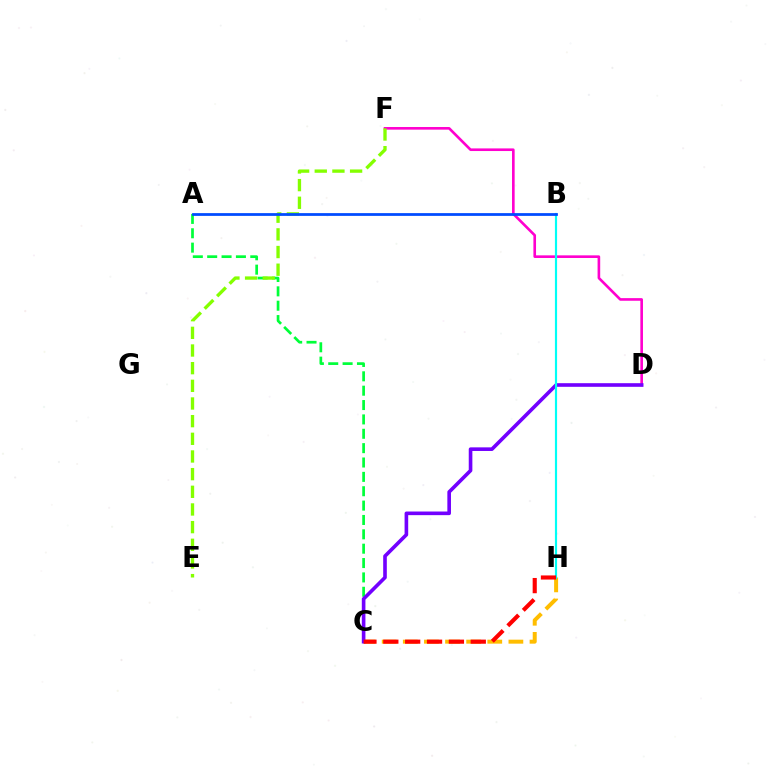{('A', 'C'): [{'color': '#00ff39', 'line_style': 'dashed', 'thickness': 1.95}], ('D', 'F'): [{'color': '#ff00cf', 'line_style': 'solid', 'thickness': 1.89}], ('E', 'F'): [{'color': '#84ff00', 'line_style': 'dashed', 'thickness': 2.4}], ('C', 'H'): [{'color': '#ffbd00', 'line_style': 'dashed', 'thickness': 2.87}, {'color': '#ff0000', 'line_style': 'dashed', 'thickness': 2.97}], ('C', 'D'): [{'color': '#7200ff', 'line_style': 'solid', 'thickness': 2.61}], ('B', 'H'): [{'color': '#00fff6', 'line_style': 'solid', 'thickness': 1.56}], ('A', 'B'): [{'color': '#004bff', 'line_style': 'solid', 'thickness': 1.98}]}